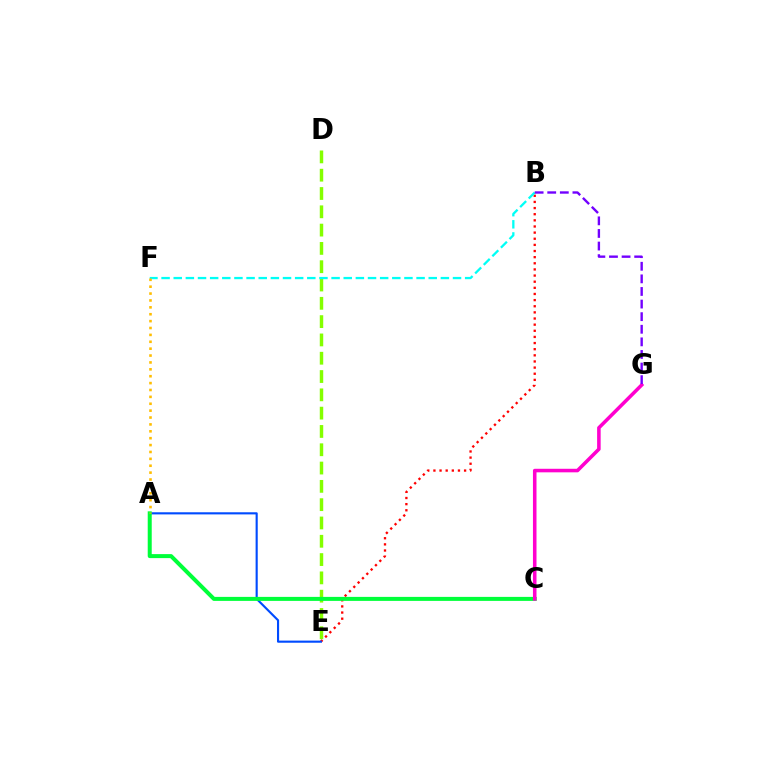{('D', 'E'): [{'color': '#84ff00', 'line_style': 'dashed', 'thickness': 2.49}], ('B', 'E'): [{'color': '#ff0000', 'line_style': 'dotted', 'thickness': 1.67}], ('A', 'E'): [{'color': '#004bff', 'line_style': 'solid', 'thickness': 1.54}], ('B', 'F'): [{'color': '#00fff6', 'line_style': 'dashed', 'thickness': 1.65}], ('A', 'C'): [{'color': '#00ff39', 'line_style': 'solid', 'thickness': 2.88}], ('C', 'G'): [{'color': '#ff00cf', 'line_style': 'solid', 'thickness': 2.55}], ('A', 'F'): [{'color': '#ffbd00', 'line_style': 'dotted', 'thickness': 1.87}], ('B', 'G'): [{'color': '#7200ff', 'line_style': 'dashed', 'thickness': 1.71}]}